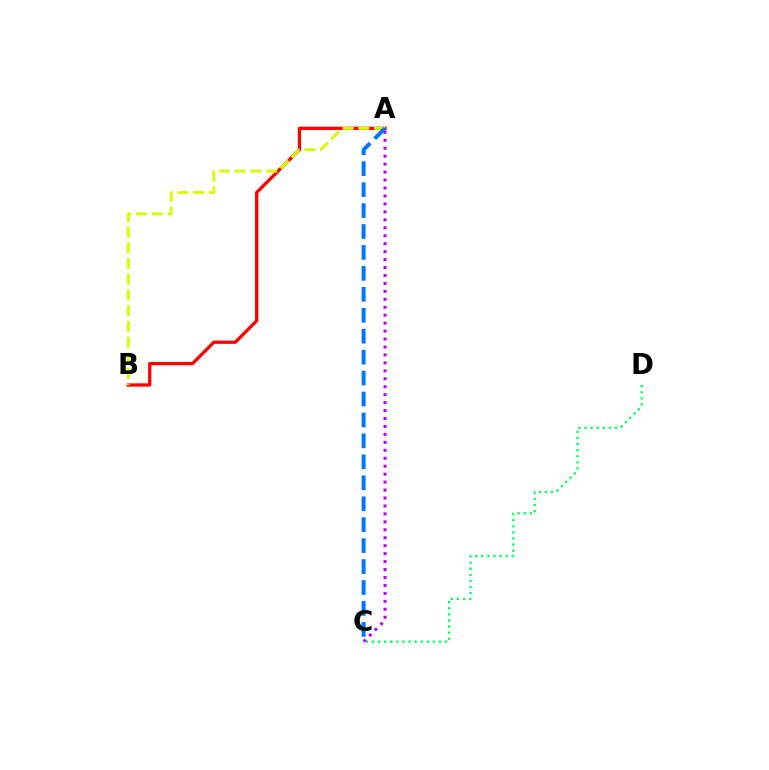{('A', 'B'): [{'color': '#ff0000', 'line_style': 'solid', 'thickness': 2.35}, {'color': '#d1ff00', 'line_style': 'dashed', 'thickness': 2.13}], ('C', 'D'): [{'color': '#00ff5c', 'line_style': 'dotted', 'thickness': 1.65}], ('A', 'C'): [{'color': '#b900ff', 'line_style': 'dotted', 'thickness': 2.16}, {'color': '#0074ff', 'line_style': 'dashed', 'thickness': 2.84}]}